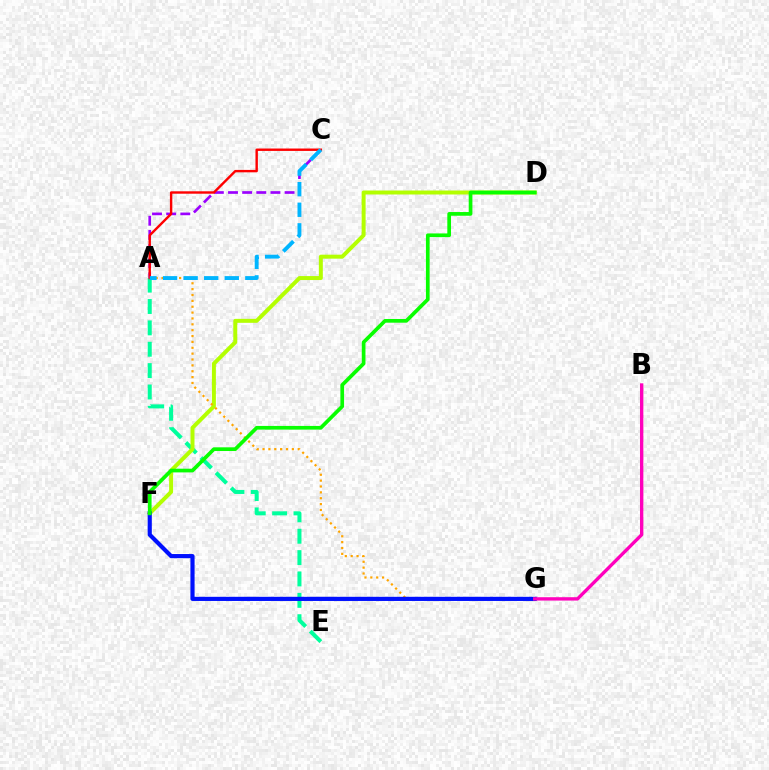{('A', 'E'): [{'color': '#00ff9d', 'line_style': 'dashed', 'thickness': 2.9}], ('D', 'F'): [{'color': '#b3ff00', 'line_style': 'solid', 'thickness': 2.86}, {'color': '#08ff00', 'line_style': 'solid', 'thickness': 2.66}], ('A', 'G'): [{'color': '#ffa500', 'line_style': 'dotted', 'thickness': 1.59}], ('A', 'C'): [{'color': '#9b00ff', 'line_style': 'dashed', 'thickness': 1.92}, {'color': '#ff0000', 'line_style': 'solid', 'thickness': 1.73}, {'color': '#00b5ff', 'line_style': 'dashed', 'thickness': 2.79}], ('F', 'G'): [{'color': '#0010ff', 'line_style': 'solid', 'thickness': 3.0}], ('B', 'G'): [{'color': '#ff00bd', 'line_style': 'solid', 'thickness': 2.42}]}